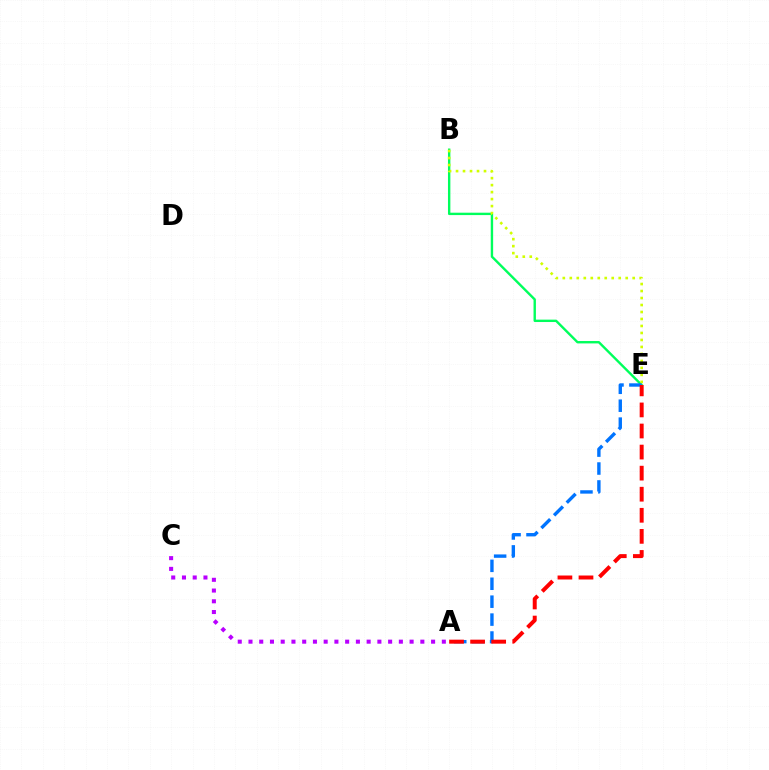{('B', 'E'): [{'color': '#00ff5c', 'line_style': 'solid', 'thickness': 1.72}, {'color': '#d1ff00', 'line_style': 'dotted', 'thickness': 1.9}], ('A', 'C'): [{'color': '#b900ff', 'line_style': 'dotted', 'thickness': 2.92}], ('A', 'E'): [{'color': '#0074ff', 'line_style': 'dashed', 'thickness': 2.43}, {'color': '#ff0000', 'line_style': 'dashed', 'thickness': 2.86}]}